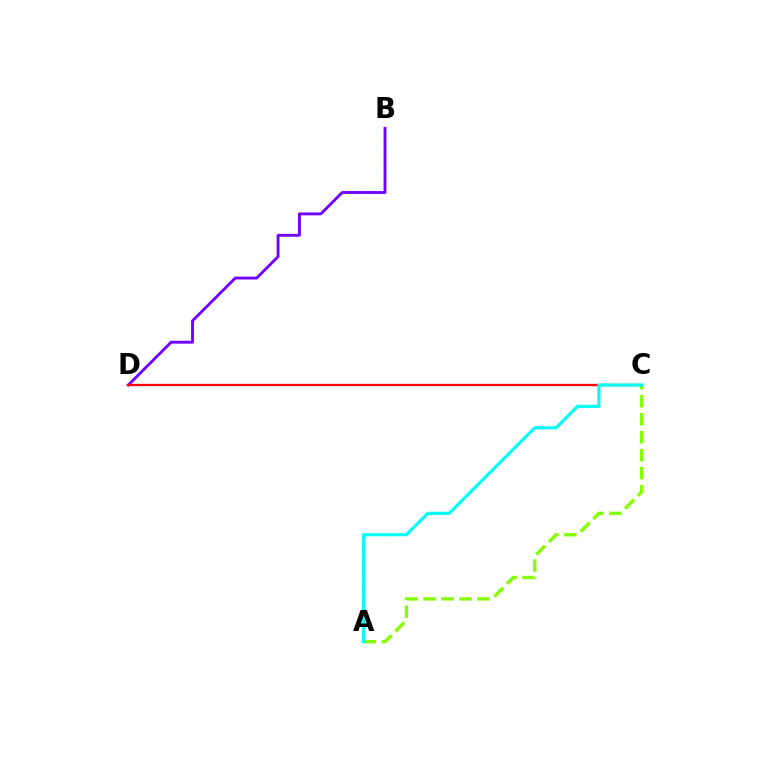{('A', 'C'): [{'color': '#84ff00', 'line_style': 'dashed', 'thickness': 2.44}, {'color': '#00fff6', 'line_style': 'solid', 'thickness': 2.26}], ('B', 'D'): [{'color': '#7200ff', 'line_style': 'solid', 'thickness': 2.06}], ('C', 'D'): [{'color': '#ff0000', 'line_style': 'solid', 'thickness': 1.65}]}